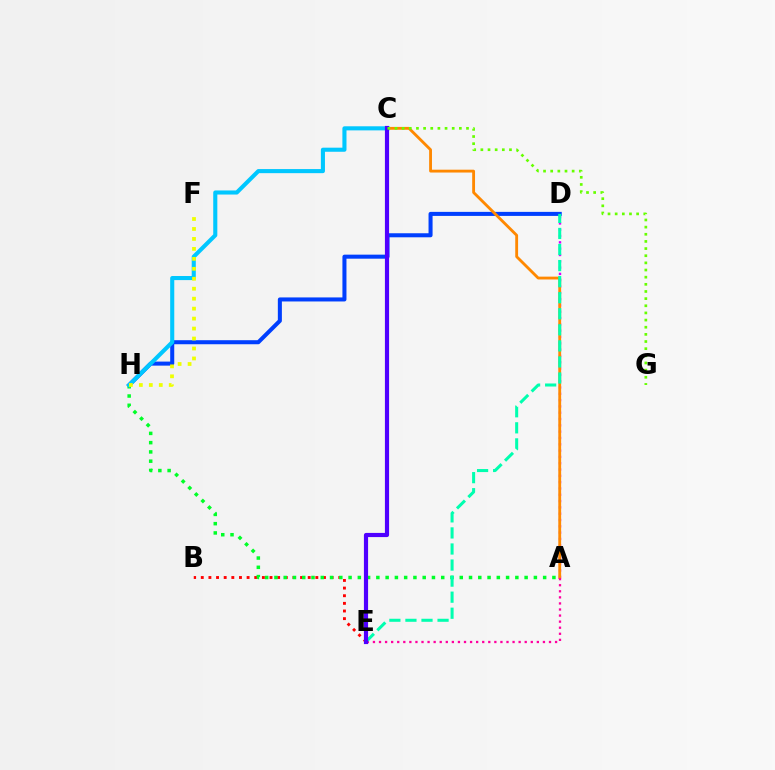{('A', 'D'): [{'color': '#d600ff', 'line_style': 'dotted', 'thickness': 1.71}], ('D', 'H'): [{'color': '#003fff', 'line_style': 'solid', 'thickness': 2.91}], ('A', 'C'): [{'color': '#ff8800', 'line_style': 'solid', 'thickness': 2.04}], ('B', 'E'): [{'color': '#ff0000', 'line_style': 'dotted', 'thickness': 2.08}], ('A', 'H'): [{'color': '#00ff27', 'line_style': 'dotted', 'thickness': 2.52}], ('A', 'E'): [{'color': '#ff00a0', 'line_style': 'dotted', 'thickness': 1.65}], ('C', 'H'): [{'color': '#00c7ff', 'line_style': 'solid', 'thickness': 2.94}], ('D', 'E'): [{'color': '#00ffaf', 'line_style': 'dashed', 'thickness': 2.18}], ('F', 'H'): [{'color': '#eeff00', 'line_style': 'dotted', 'thickness': 2.71}], ('C', 'E'): [{'color': '#4f00ff', 'line_style': 'solid', 'thickness': 3.0}], ('C', 'G'): [{'color': '#66ff00', 'line_style': 'dotted', 'thickness': 1.94}]}